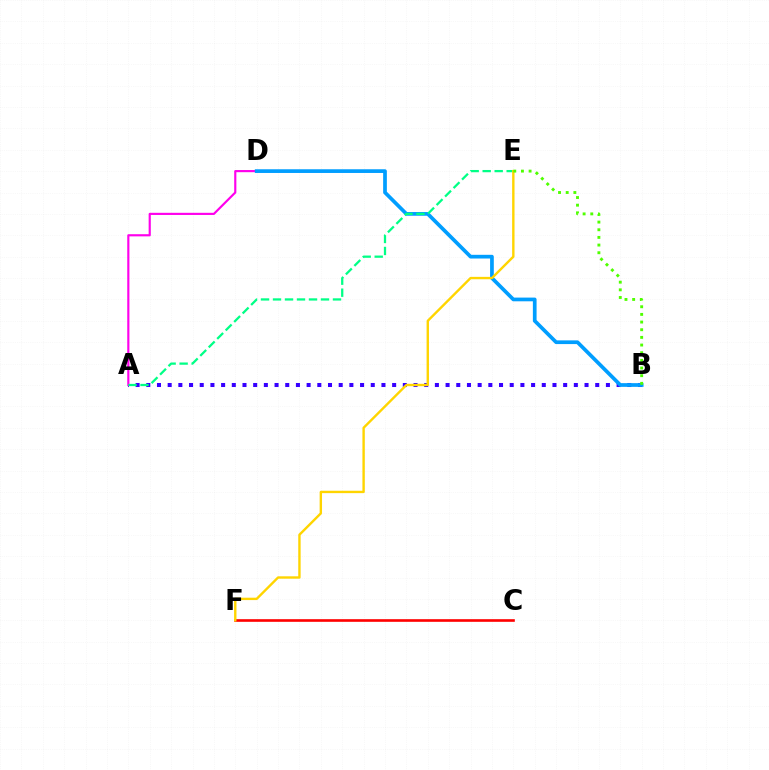{('A', 'B'): [{'color': '#3700ff', 'line_style': 'dotted', 'thickness': 2.9}], ('C', 'F'): [{'color': '#ff0000', 'line_style': 'solid', 'thickness': 1.89}], ('A', 'D'): [{'color': '#ff00ed', 'line_style': 'solid', 'thickness': 1.56}], ('B', 'D'): [{'color': '#009eff', 'line_style': 'solid', 'thickness': 2.67}], ('A', 'E'): [{'color': '#00ff86', 'line_style': 'dashed', 'thickness': 1.63}], ('E', 'F'): [{'color': '#ffd500', 'line_style': 'solid', 'thickness': 1.72}], ('B', 'E'): [{'color': '#4fff00', 'line_style': 'dotted', 'thickness': 2.08}]}